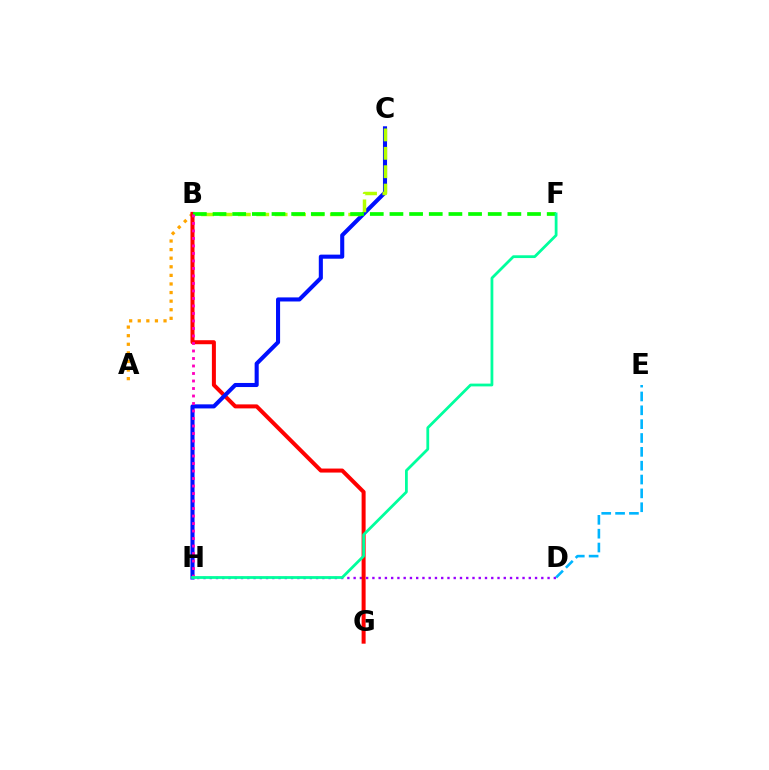{('D', 'H'): [{'color': '#9b00ff', 'line_style': 'dotted', 'thickness': 1.7}], ('A', 'B'): [{'color': '#ffa500', 'line_style': 'dotted', 'thickness': 2.33}], ('B', 'G'): [{'color': '#ff0000', 'line_style': 'solid', 'thickness': 2.89}], ('C', 'H'): [{'color': '#0010ff', 'line_style': 'solid', 'thickness': 2.94}], ('B', 'C'): [{'color': '#b3ff00', 'line_style': 'dashed', 'thickness': 2.5}], ('B', 'F'): [{'color': '#08ff00', 'line_style': 'dashed', 'thickness': 2.67}], ('B', 'H'): [{'color': '#ff00bd', 'line_style': 'dotted', 'thickness': 2.04}], ('F', 'H'): [{'color': '#00ff9d', 'line_style': 'solid', 'thickness': 2.0}], ('D', 'E'): [{'color': '#00b5ff', 'line_style': 'dashed', 'thickness': 1.88}]}